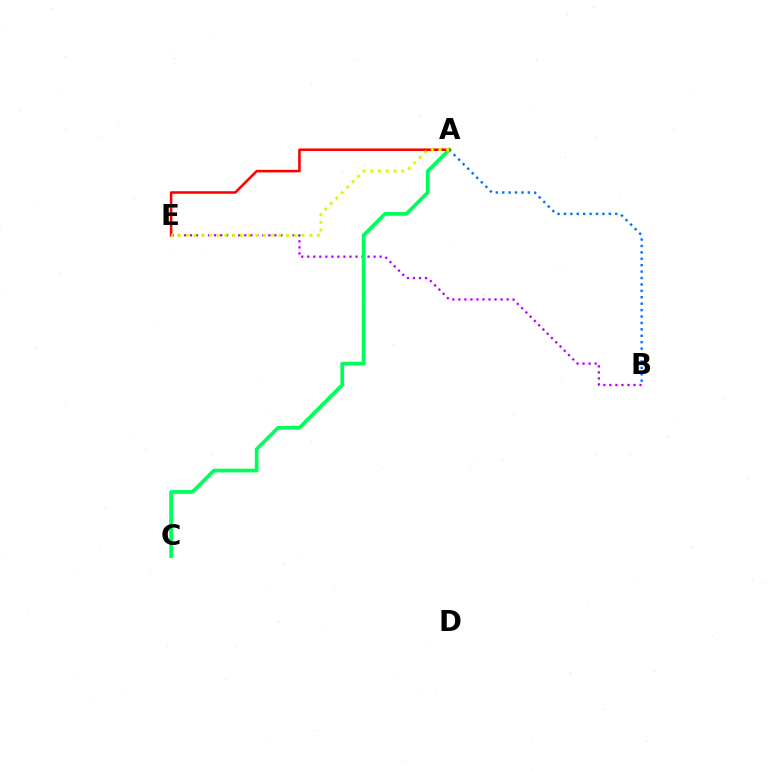{('B', 'E'): [{'color': '#b900ff', 'line_style': 'dotted', 'thickness': 1.64}], ('A', 'B'): [{'color': '#0074ff', 'line_style': 'dotted', 'thickness': 1.74}], ('A', 'C'): [{'color': '#00ff5c', 'line_style': 'solid', 'thickness': 2.68}], ('A', 'E'): [{'color': '#ff0000', 'line_style': 'solid', 'thickness': 1.83}, {'color': '#d1ff00', 'line_style': 'dotted', 'thickness': 2.09}]}